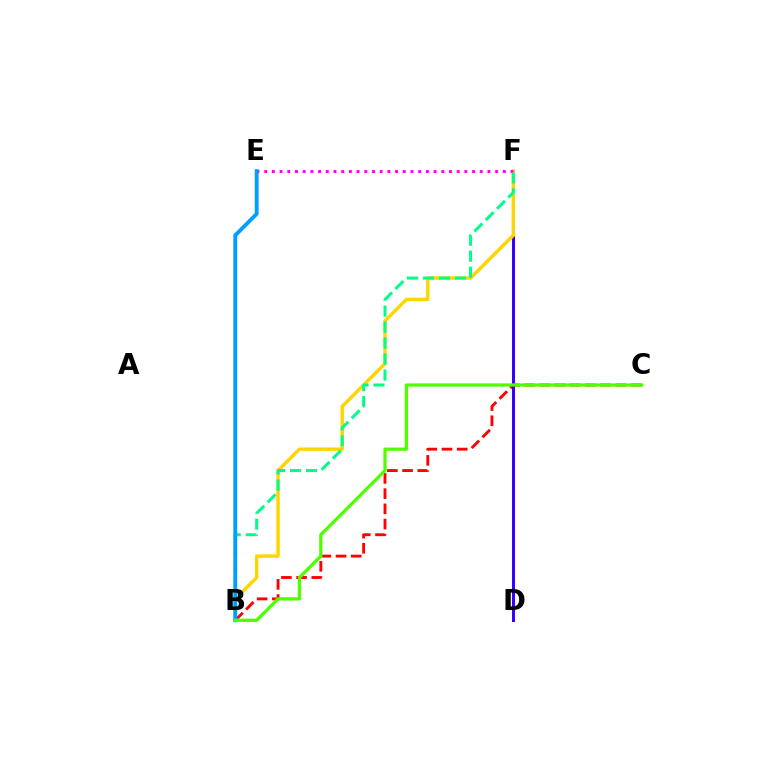{('B', 'C'): [{'color': '#ff0000', 'line_style': 'dashed', 'thickness': 2.07}, {'color': '#4fff00', 'line_style': 'solid', 'thickness': 2.35}], ('D', 'F'): [{'color': '#3700ff', 'line_style': 'solid', 'thickness': 2.17}], ('B', 'F'): [{'color': '#ffd500', 'line_style': 'solid', 'thickness': 2.46}, {'color': '#00ff86', 'line_style': 'dashed', 'thickness': 2.17}], ('E', 'F'): [{'color': '#ff00ed', 'line_style': 'dotted', 'thickness': 2.09}], ('B', 'E'): [{'color': '#009eff', 'line_style': 'solid', 'thickness': 2.8}]}